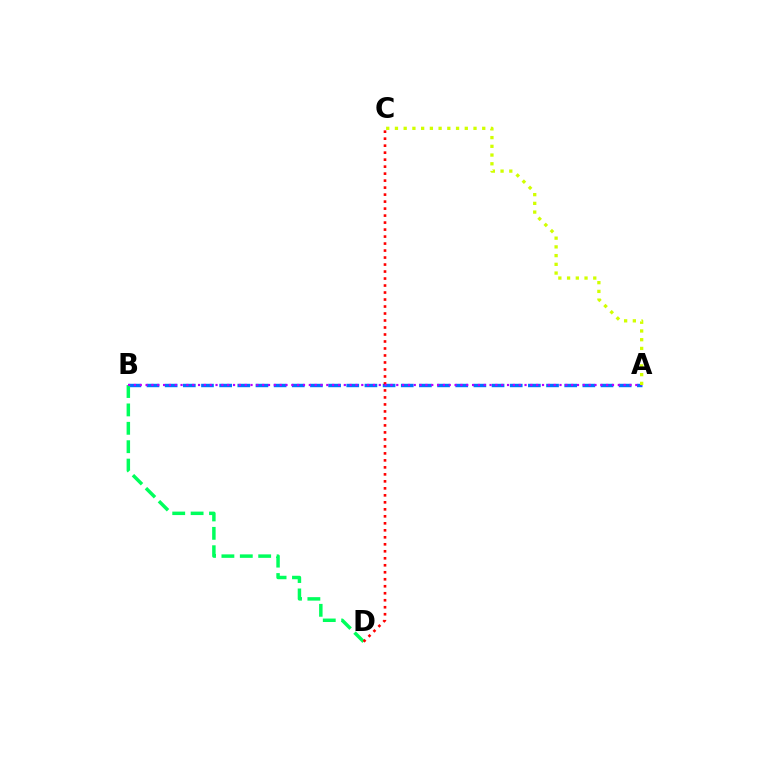{('A', 'B'): [{'color': '#0074ff', 'line_style': 'dashed', 'thickness': 2.47}, {'color': '#b900ff', 'line_style': 'dotted', 'thickness': 1.58}], ('B', 'D'): [{'color': '#00ff5c', 'line_style': 'dashed', 'thickness': 2.5}], ('C', 'D'): [{'color': '#ff0000', 'line_style': 'dotted', 'thickness': 1.9}], ('A', 'C'): [{'color': '#d1ff00', 'line_style': 'dotted', 'thickness': 2.37}]}